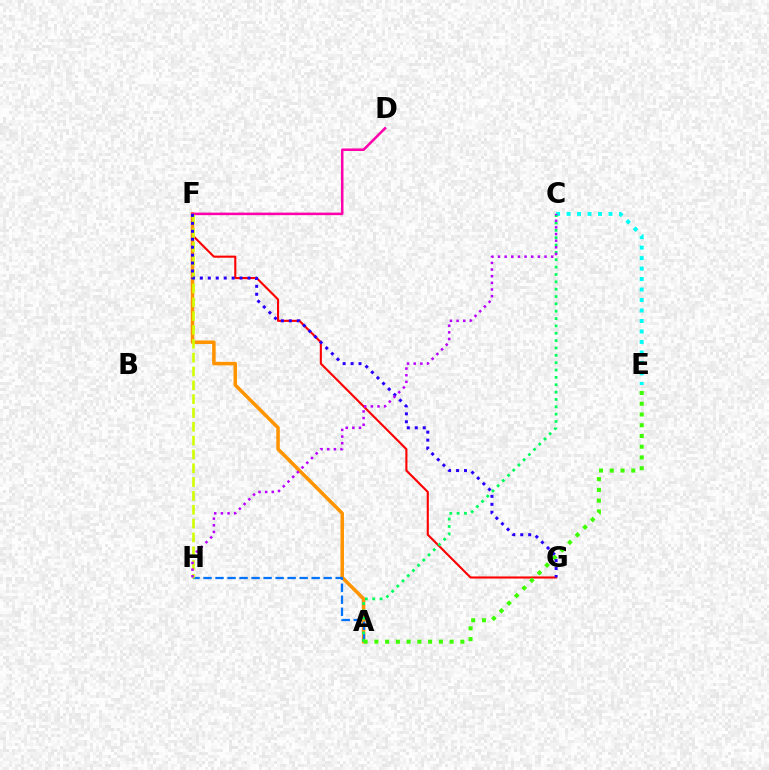{('F', 'G'): [{'color': '#ff0000', 'line_style': 'solid', 'thickness': 1.52}, {'color': '#2500ff', 'line_style': 'dotted', 'thickness': 2.16}], ('A', 'F'): [{'color': '#ff9400', 'line_style': 'solid', 'thickness': 2.53}], ('A', 'H'): [{'color': '#0074ff', 'line_style': 'dashed', 'thickness': 1.63}], ('D', 'F'): [{'color': '#ff00ac', 'line_style': 'solid', 'thickness': 1.83}], ('C', 'E'): [{'color': '#00fff6', 'line_style': 'dotted', 'thickness': 2.85}], ('F', 'H'): [{'color': '#d1ff00', 'line_style': 'dashed', 'thickness': 1.88}], ('A', 'C'): [{'color': '#00ff5c', 'line_style': 'dotted', 'thickness': 2.0}], ('A', 'E'): [{'color': '#3dff00', 'line_style': 'dotted', 'thickness': 2.92}], ('C', 'H'): [{'color': '#b900ff', 'line_style': 'dotted', 'thickness': 1.81}]}